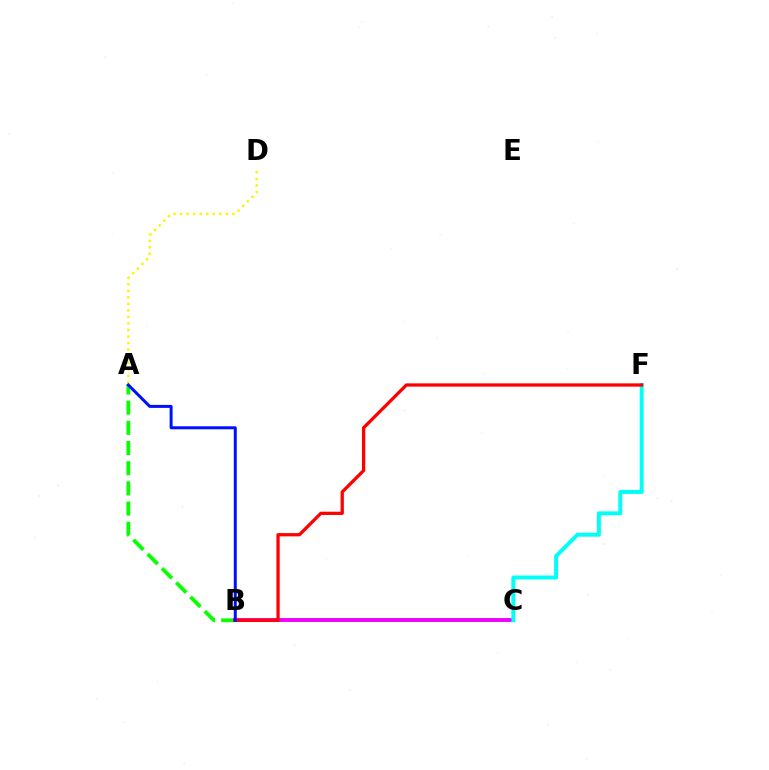{('A', 'D'): [{'color': '#fcf500', 'line_style': 'dotted', 'thickness': 1.78}], ('A', 'B'): [{'color': '#08ff00', 'line_style': 'dashed', 'thickness': 2.74}, {'color': '#0010ff', 'line_style': 'solid', 'thickness': 2.16}], ('B', 'C'): [{'color': '#ee00ff', 'line_style': 'solid', 'thickness': 2.81}], ('C', 'F'): [{'color': '#00fff6', 'line_style': 'solid', 'thickness': 2.85}], ('B', 'F'): [{'color': '#ff0000', 'line_style': 'solid', 'thickness': 2.35}]}